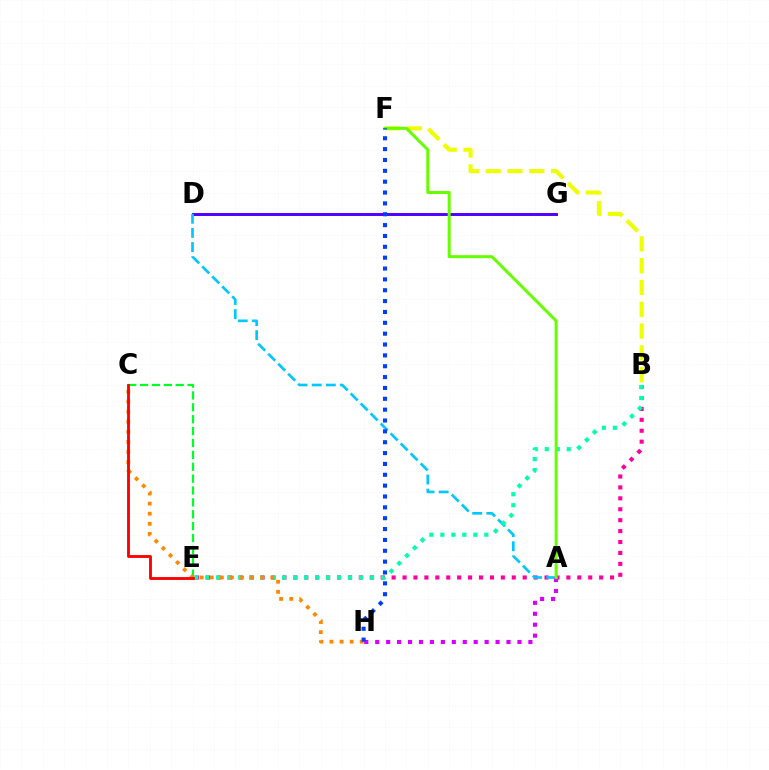{('D', 'G'): [{'color': '#4f00ff', 'line_style': 'solid', 'thickness': 2.11}], ('B', 'E'): [{'color': '#ff00a0', 'line_style': 'dotted', 'thickness': 2.97}, {'color': '#00ffaf', 'line_style': 'dotted', 'thickness': 2.99}], ('A', 'D'): [{'color': '#00c7ff', 'line_style': 'dashed', 'thickness': 1.92}], ('A', 'H'): [{'color': '#d600ff', 'line_style': 'dotted', 'thickness': 2.97}], ('B', 'F'): [{'color': '#eeff00', 'line_style': 'dashed', 'thickness': 2.96}], ('C', 'E'): [{'color': '#00ff27', 'line_style': 'dashed', 'thickness': 1.61}, {'color': '#ff0000', 'line_style': 'solid', 'thickness': 2.04}], ('C', 'H'): [{'color': '#ff8800', 'line_style': 'dotted', 'thickness': 2.74}], ('A', 'F'): [{'color': '#66ff00', 'line_style': 'solid', 'thickness': 2.16}], ('F', 'H'): [{'color': '#003fff', 'line_style': 'dotted', 'thickness': 2.95}]}